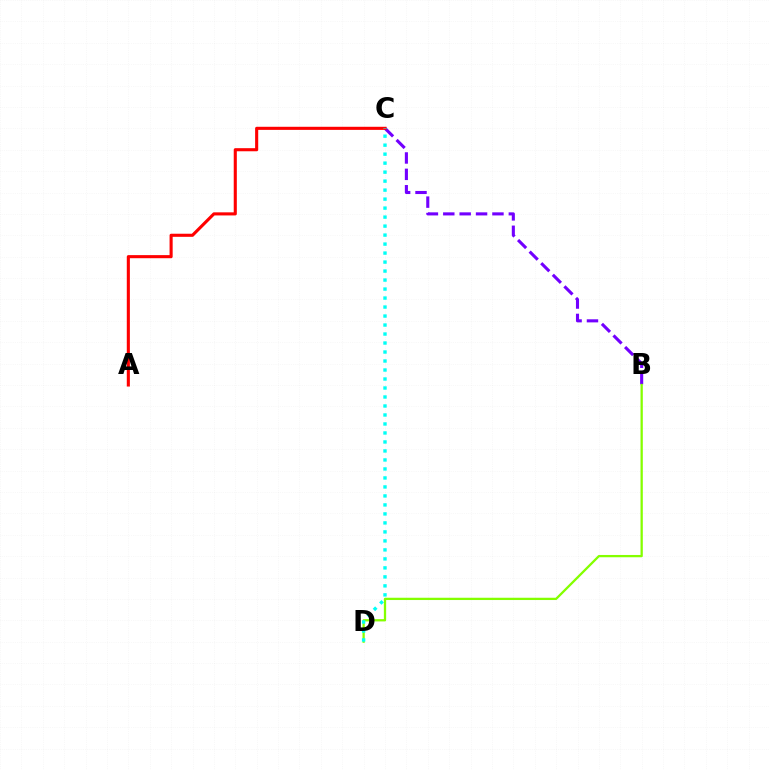{('B', 'C'): [{'color': '#7200ff', 'line_style': 'dashed', 'thickness': 2.23}], ('A', 'C'): [{'color': '#ff0000', 'line_style': 'solid', 'thickness': 2.23}], ('B', 'D'): [{'color': '#84ff00', 'line_style': 'solid', 'thickness': 1.65}], ('C', 'D'): [{'color': '#00fff6', 'line_style': 'dotted', 'thickness': 2.44}]}